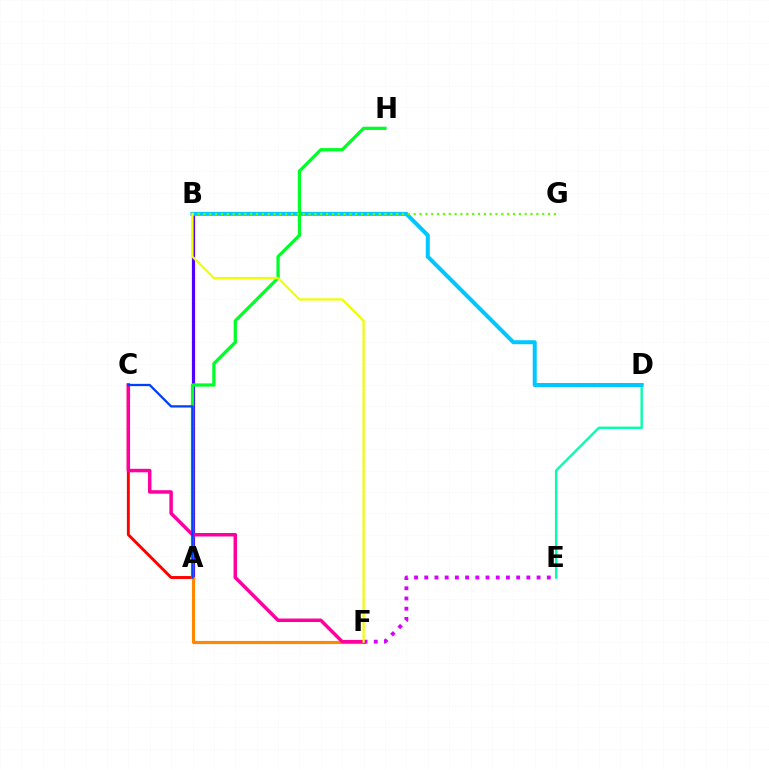{('A', 'C'): [{'color': '#ff0000', 'line_style': 'solid', 'thickness': 2.1}, {'color': '#003fff', 'line_style': 'solid', 'thickness': 1.64}], ('A', 'B'): [{'color': '#4f00ff', 'line_style': 'solid', 'thickness': 2.3}], ('D', 'E'): [{'color': '#00ffaf', 'line_style': 'solid', 'thickness': 1.71}], ('B', 'D'): [{'color': '#00c7ff', 'line_style': 'solid', 'thickness': 2.89}], ('A', 'H'): [{'color': '#00ff27', 'line_style': 'solid', 'thickness': 2.34}], ('A', 'F'): [{'color': '#ff8800', 'line_style': 'solid', 'thickness': 2.27}], ('C', 'F'): [{'color': '#ff00a0', 'line_style': 'solid', 'thickness': 2.52}], ('B', 'G'): [{'color': '#66ff00', 'line_style': 'dotted', 'thickness': 1.59}], ('E', 'F'): [{'color': '#d600ff', 'line_style': 'dotted', 'thickness': 2.77}], ('B', 'F'): [{'color': '#eeff00', 'line_style': 'solid', 'thickness': 1.61}]}